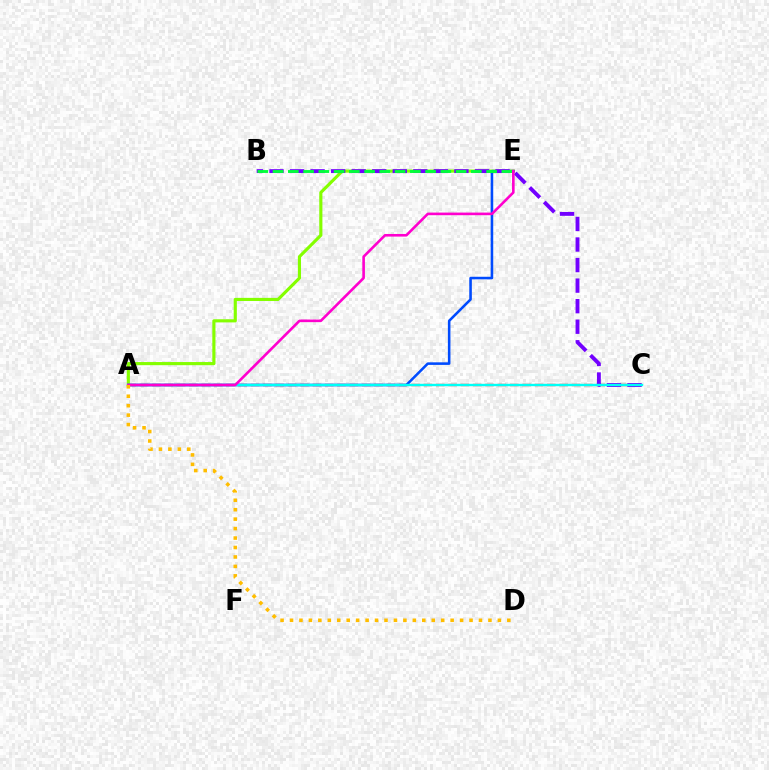{('A', 'E'): [{'color': '#84ff00', 'line_style': 'solid', 'thickness': 2.26}, {'color': '#004bff', 'line_style': 'solid', 'thickness': 1.85}, {'color': '#ff00cf', 'line_style': 'solid', 'thickness': 1.89}], ('A', 'C'): [{'color': '#ff0000', 'line_style': 'dashed', 'thickness': 1.68}, {'color': '#00fff6', 'line_style': 'solid', 'thickness': 1.71}], ('B', 'C'): [{'color': '#7200ff', 'line_style': 'dashed', 'thickness': 2.79}], ('B', 'E'): [{'color': '#00ff39', 'line_style': 'dashed', 'thickness': 2.07}], ('A', 'D'): [{'color': '#ffbd00', 'line_style': 'dotted', 'thickness': 2.57}]}